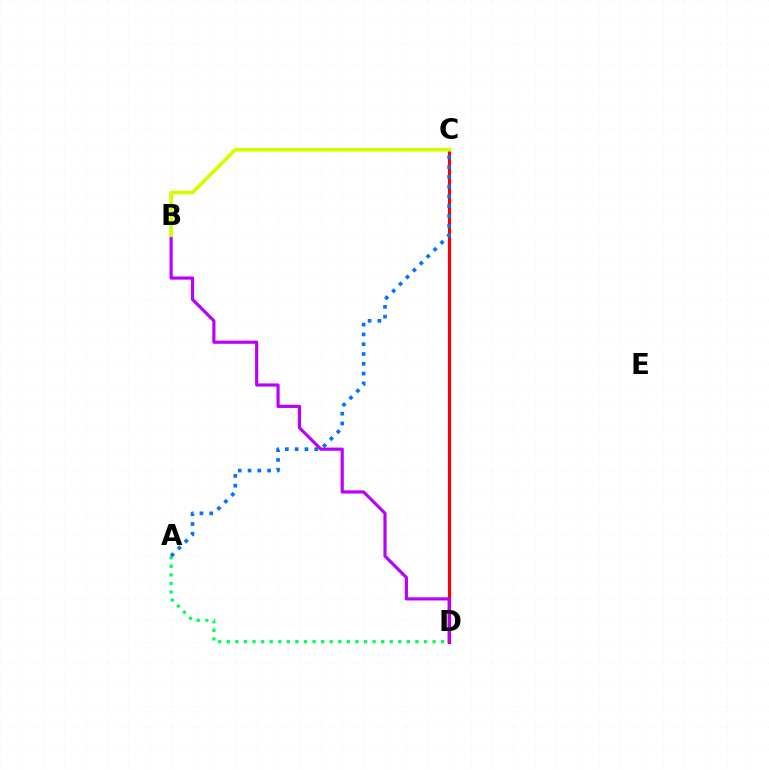{('C', 'D'): [{'color': '#ff0000', 'line_style': 'solid', 'thickness': 2.28}], ('A', 'D'): [{'color': '#00ff5c', 'line_style': 'dotted', 'thickness': 2.33}], ('A', 'C'): [{'color': '#0074ff', 'line_style': 'dotted', 'thickness': 2.66}], ('B', 'D'): [{'color': '#b900ff', 'line_style': 'solid', 'thickness': 2.28}], ('B', 'C'): [{'color': '#d1ff00', 'line_style': 'solid', 'thickness': 2.67}]}